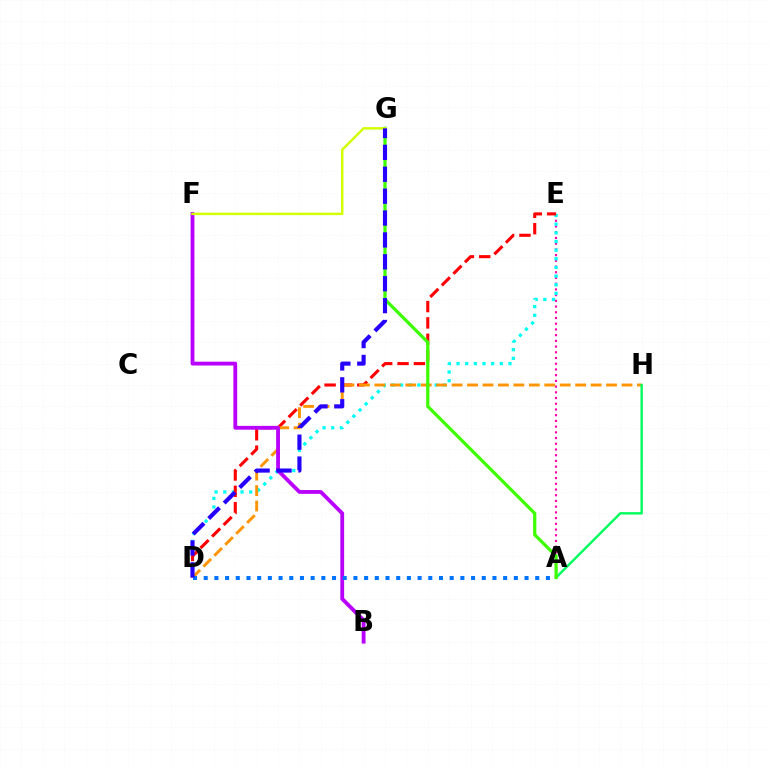{('A', 'E'): [{'color': '#ff00ac', 'line_style': 'dotted', 'thickness': 1.55}], ('D', 'E'): [{'color': '#00fff6', 'line_style': 'dotted', 'thickness': 2.35}, {'color': '#ff0000', 'line_style': 'dashed', 'thickness': 2.22}], ('D', 'H'): [{'color': '#ff9400', 'line_style': 'dashed', 'thickness': 2.1}], ('B', 'F'): [{'color': '#b900ff', 'line_style': 'solid', 'thickness': 2.75}], ('A', 'H'): [{'color': '#00ff5c', 'line_style': 'solid', 'thickness': 1.73}], ('A', 'G'): [{'color': '#3dff00', 'line_style': 'solid', 'thickness': 2.33}], ('A', 'D'): [{'color': '#0074ff', 'line_style': 'dotted', 'thickness': 2.91}], ('F', 'G'): [{'color': '#d1ff00', 'line_style': 'solid', 'thickness': 1.75}], ('D', 'G'): [{'color': '#2500ff', 'line_style': 'dashed', 'thickness': 2.97}]}